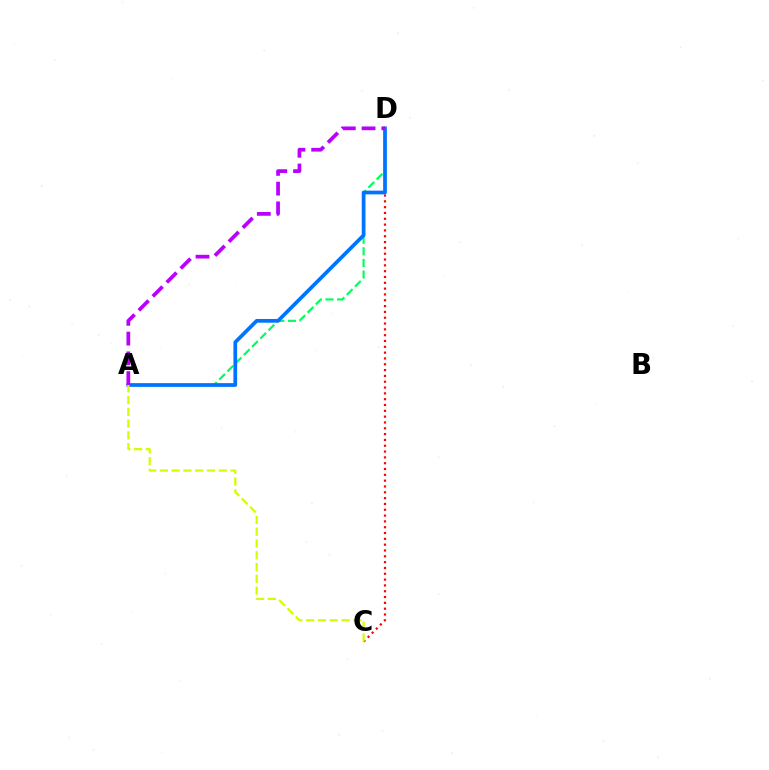{('A', 'D'): [{'color': '#00ff5c', 'line_style': 'dashed', 'thickness': 1.58}, {'color': '#0074ff', 'line_style': 'solid', 'thickness': 2.68}, {'color': '#b900ff', 'line_style': 'dashed', 'thickness': 2.68}], ('C', 'D'): [{'color': '#ff0000', 'line_style': 'dotted', 'thickness': 1.58}], ('A', 'C'): [{'color': '#d1ff00', 'line_style': 'dashed', 'thickness': 1.6}]}